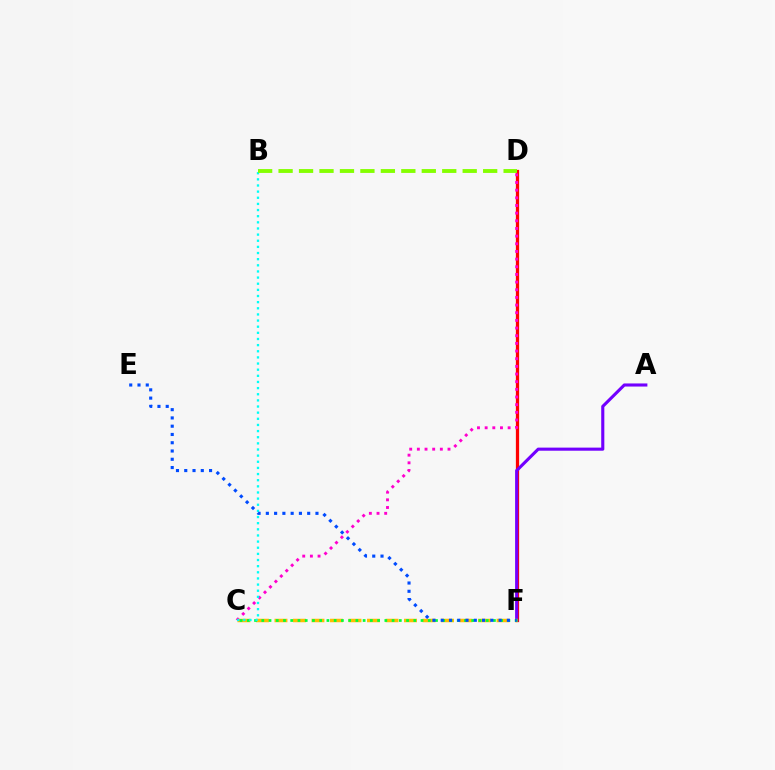{('D', 'F'): [{'color': '#ff0000', 'line_style': 'solid', 'thickness': 2.34}], ('A', 'F'): [{'color': '#7200ff', 'line_style': 'solid', 'thickness': 2.23}], ('C', 'D'): [{'color': '#ff00cf', 'line_style': 'dotted', 'thickness': 2.08}], ('C', 'F'): [{'color': '#ffbd00', 'line_style': 'dashed', 'thickness': 2.51}, {'color': '#00ff39', 'line_style': 'dotted', 'thickness': 1.97}], ('B', 'C'): [{'color': '#00fff6', 'line_style': 'dotted', 'thickness': 1.67}], ('B', 'D'): [{'color': '#84ff00', 'line_style': 'dashed', 'thickness': 2.78}], ('E', 'F'): [{'color': '#004bff', 'line_style': 'dotted', 'thickness': 2.25}]}